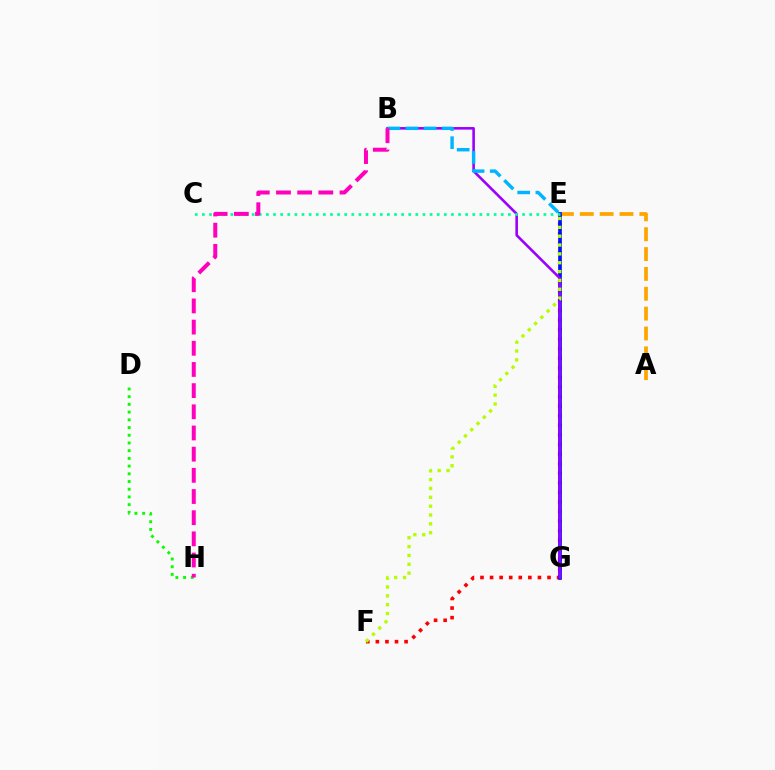{('A', 'E'): [{'color': '#ffa500', 'line_style': 'dashed', 'thickness': 2.7}], ('E', 'F'): [{'color': '#ff0000', 'line_style': 'dotted', 'thickness': 2.6}, {'color': '#b3ff00', 'line_style': 'dotted', 'thickness': 2.4}], ('E', 'G'): [{'color': '#0010ff', 'line_style': 'solid', 'thickness': 2.65}], ('B', 'G'): [{'color': '#9b00ff', 'line_style': 'solid', 'thickness': 1.87}], ('B', 'E'): [{'color': '#00b5ff', 'line_style': 'dashed', 'thickness': 2.47}], ('C', 'E'): [{'color': '#00ff9d', 'line_style': 'dotted', 'thickness': 1.93}], ('D', 'H'): [{'color': '#08ff00', 'line_style': 'dotted', 'thickness': 2.1}], ('B', 'H'): [{'color': '#ff00bd', 'line_style': 'dashed', 'thickness': 2.88}]}